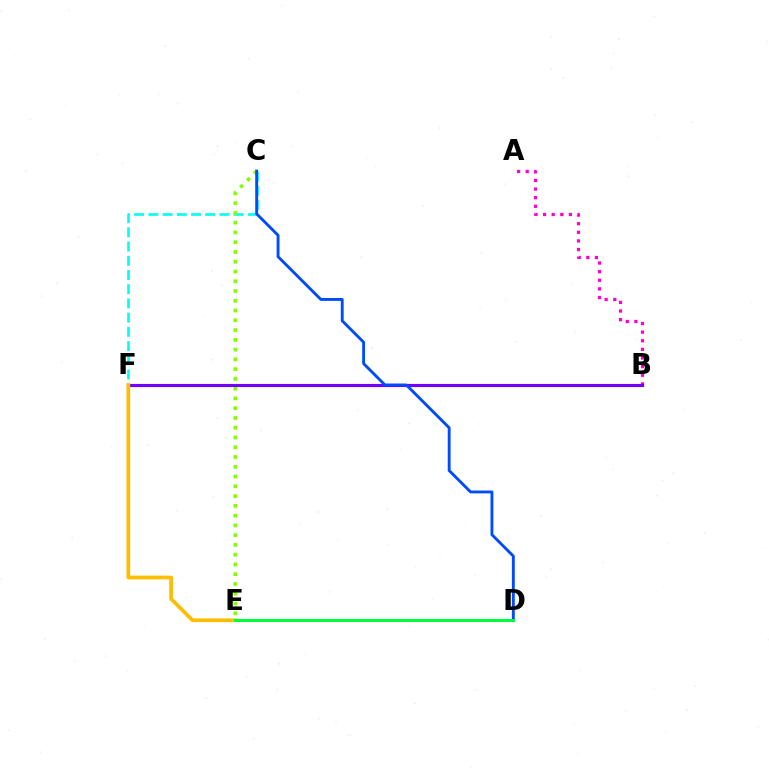{('B', 'F'): [{'color': '#ff0000', 'line_style': 'dotted', 'thickness': 2.16}, {'color': '#7200ff', 'line_style': 'solid', 'thickness': 2.25}], ('C', 'F'): [{'color': '#00fff6', 'line_style': 'dashed', 'thickness': 1.93}], ('A', 'B'): [{'color': '#ff00cf', 'line_style': 'dotted', 'thickness': 2.34}], ('C', 'E'): [{'color': '#84ff00', 'line_style': 'dotted', 'thickness': 2.65}], ('E', 'F'): [{'color': '#ffbd00', 'line_style': 'solid', 'thickness': 2.67}], ('C', 'D'): [{'color': '#004bff', 'line_style': 'solid', 'thickness': 2.07}], ('D', 'E'): [{'color': '#00ff39', 'line_style': 'solid', 'thickness': 2.17}]}